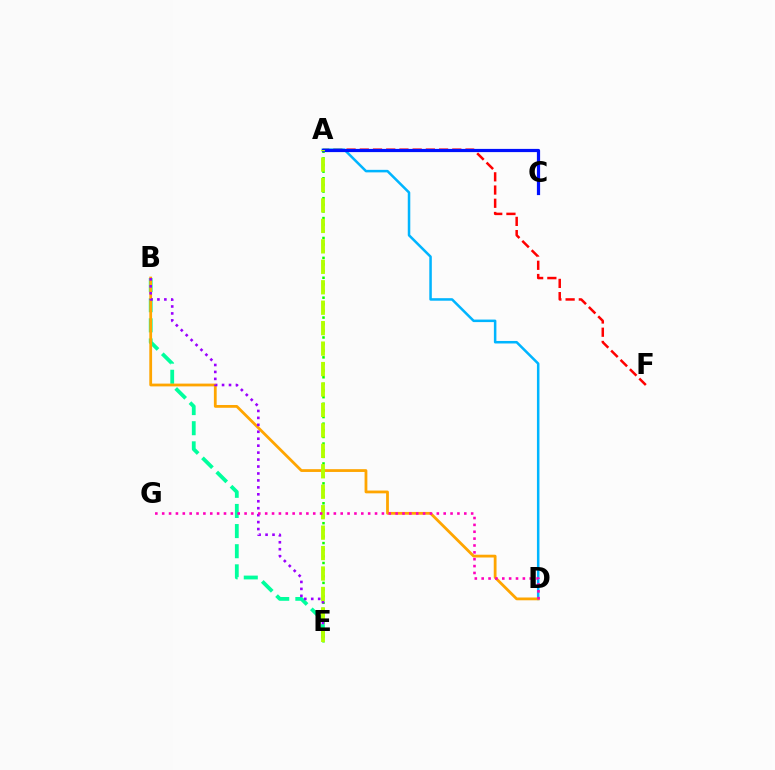{('B', 'E'): [{'color': '#00ff9d', 'line_style': 'dashed', 'thickness': 2.73}, {'color': '#9b00ff', 'line_style': 'dotted', 'thickness': 1.89}], ('A', 'F'): [{'color': '#ff0000', 'line_style': 'dashed', 'thickness': 1.8}], ('A', 'D'): [{'color': '#00b5ff', 'line_style': 'solid', 'thickness': 1.82}], ('B', 'D'): [{'color': '#ffa500', 'line_style': 'solid', 'thickness': 2.01}], ('A', 'E'): [{'color': '#08ff00', 'line_style': 'dotted', 'thickness': 1.8}, {'color': '#b3ff00', 'line_style': 'dashed', 'thickness': 2.78}], ('A', 'C'): [{'color': '#0010ff', 'line_style': 'solid', 'thickness': 2.31}], ('D', 'G'): [{'color': '#ff00bd', 'line_style': 'dotted', 'thickness': 1.87}]}